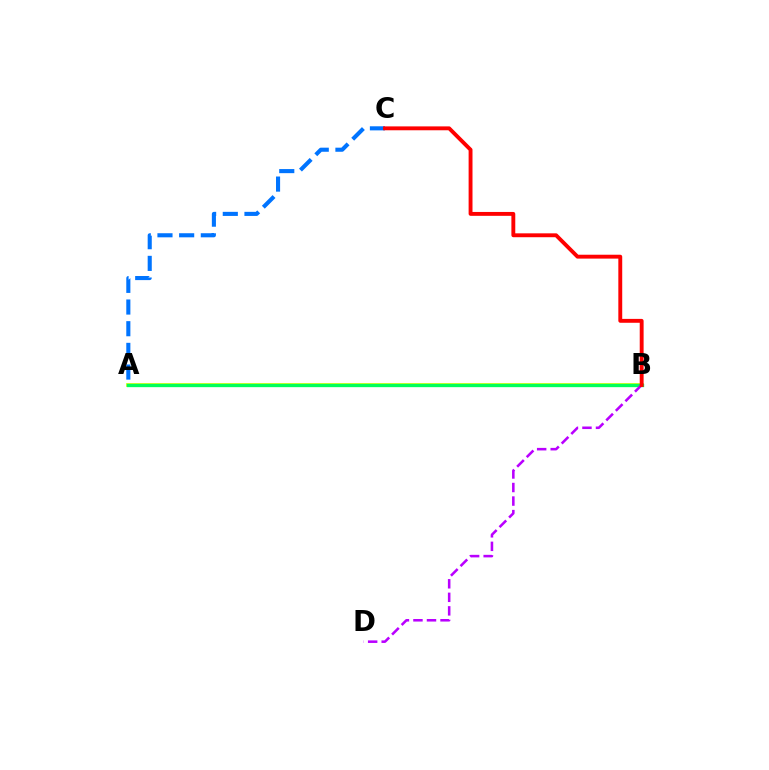{('A', 'B'): [{'color': '#d1ff00', 'line_style': 'solid', 'thickness': 2.66}, {'color': '#00ff5c', 'line_style': 'solid', 'thickness': 2.39}], ('A', 'C'): [{'color': '#0074ff', 'line_style': 'dashed', 'thickness': 2.94}], ('B', 'D'): [{'color': '#b900ff', 'line_style': 'dashed', 'thickness': 1.84}], ('B', 'C'): [{'color': '#ff0000', 'line_style': 'solid', 'thickness': 2.8}]}